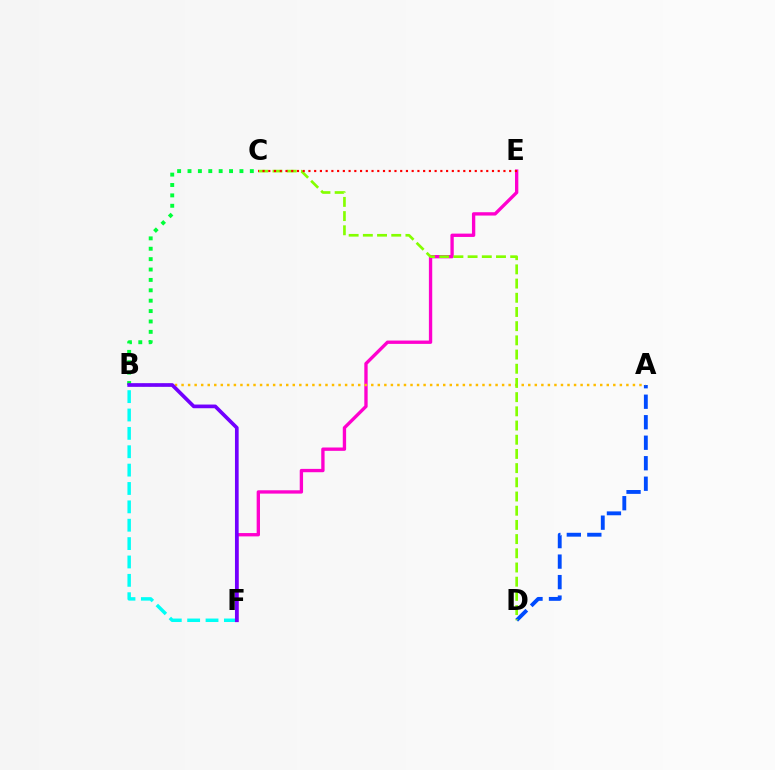{('B', 'F'): [{'color': '#00fff6', 'line_style': 'dashed', 'thickness': 2.5}, {'color': '#7200ff', 'line_style': 'solid', 'thickness': 2.65}], ('A', 'D'): [{'color': '#004bff', 'line_style': 'dashed', 'thickness': 2.78}], ('E', 'F'): [{'color': '#ff00cf', 'line_style': 'solid', 'thickness': 2.4}], ('A', 'B'): [{'color': '#ffbd00', 'line_style': 'dotted', 'thickness': 1.78}], ('B', 'C'): [{'color': '#00ff39', 'line_style': 'dotted', 'thickness': 2.82}], ('C', 'D'): [{'color': '#84ff00', 'line_style': 'dashed', 'thickness': 1.93}], ('C', 'E'): [{'color': '#ff0000', 'line_style': 'dotted', 'thickness': 1.56}]}